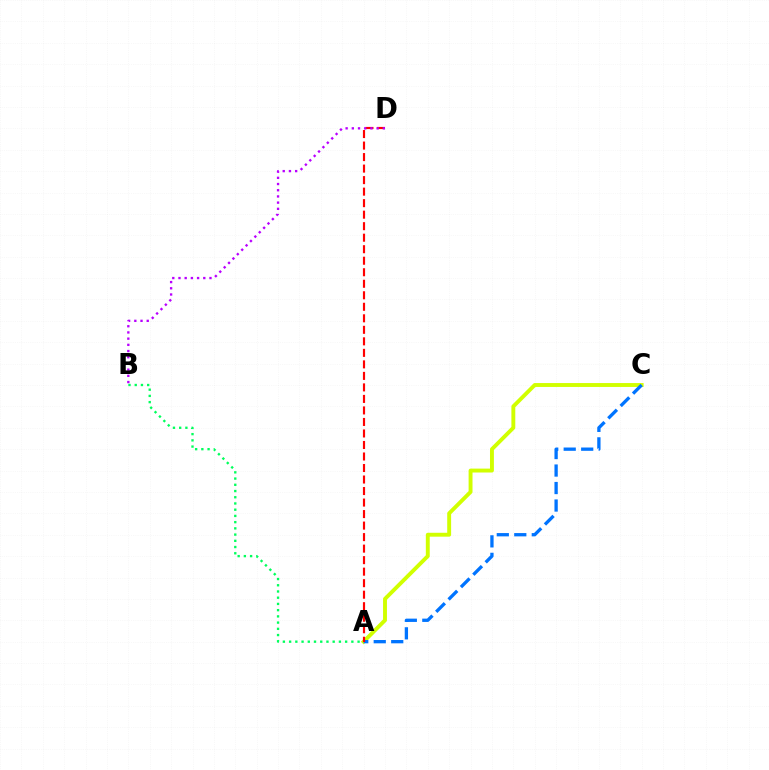{('A', 'C'): [{'color': '#d1ff00', 'line_style': 'solid', 'thickness': 2.81}, {'color': '#0074ff', 'line_style': 'dashed', 'thickness': 2.38}], ('A', 'D'): [{'color': '#ff0000', 'line_style': 'dashed', 'thickness': 1.56}], ('B', 'D'): [{'color': '#b900ff', 'line_style': 'dotted', 'thickness': 1.68}], ('A', 'B'): [{'color': '#00ff5c', 'line_style': 'dotted', 'thickness': 1.69}]}